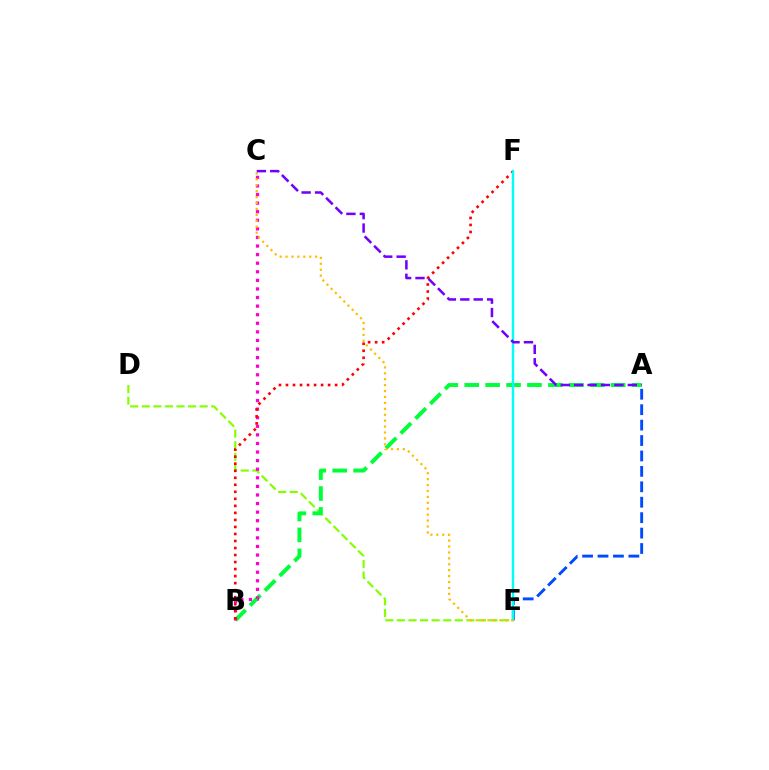{('A', 'E'): [{'color': '#004bff', 'line_style': 'dashed', 'thickness': 2.1}], ('D', 'E'): [{'color': '#84ff00', 'line_style': 'dashed', 'thickness': 1.57}], ('A', 'B'): [{'color': '#00ff39', 'line_style': 'dashed', 'thickness': 2.84}], ('B', 'C'): [{'color': '#ff00cf', 'line_style': 'dotted', 'thickness': 2.33}], ('B', 'F'): [{'color': '#ff0000', 'line_style': 'dotted', 'thickness': 1.91}], ('E', 'F'): [{'color': '#00fff6', 'line_style': 'solid', 'thickness': 1.74}], ('C', 'E'): [{'color': '#ffbd00', 'line_style': 'dotted', 'thickness': 1.61}], ('A', 'C'): [{'color': '#7200ff', 'line_style': 'dashed', 'thickness': 1.82}]}